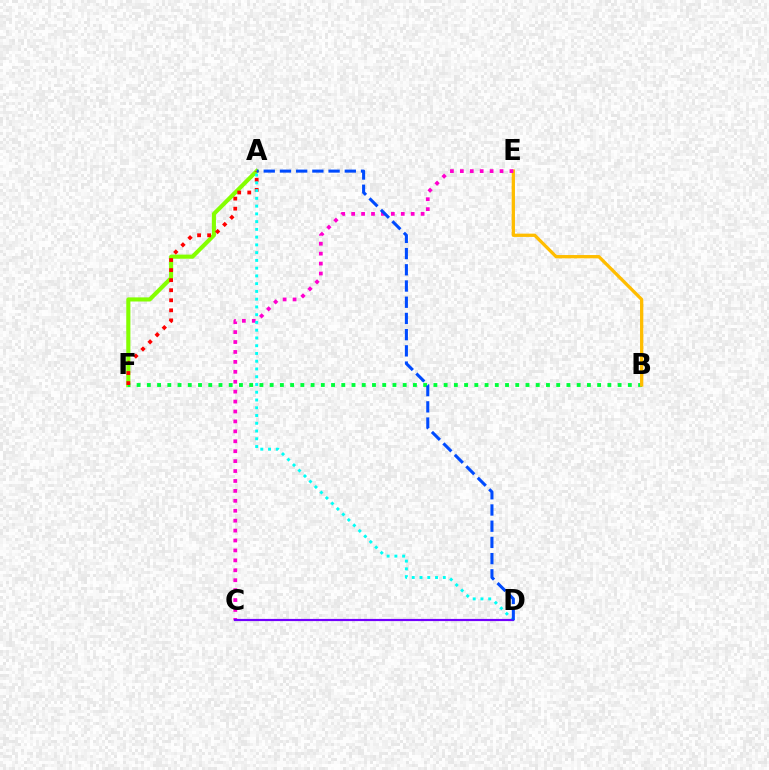{('A', 'F'): [{'color': '#84ff00', 'line_style': 'solid', 'thickness': 2.96}, {'color': '#ff0000', 'line_style': 'dotted', 'thickness': 2.73}], ('B', 'F'): [{'color': '#00ff39', 'line_style': 'dotted', 'thickness': 2.78}], ('B', 'E'): [{'color': '#ffbd00', 'line_style': 'solid', 'thickness': 2.37}], ('C', 'E'): [{'color': '#ff00cf', 'line_style': 'dotted', 'thickness': 2.7}], ('A', 'D'): [{'color': '#00fff6', 'line_style': 'dotted', 'thickness': 2.11}, {'color': '#004bff', 'line_style': 'dashed', 'thickness': 2.2}], ('C', 'D'): [{'color': '#7200ff', 'line_style': 'solid', 'thickness': 1.57}]}